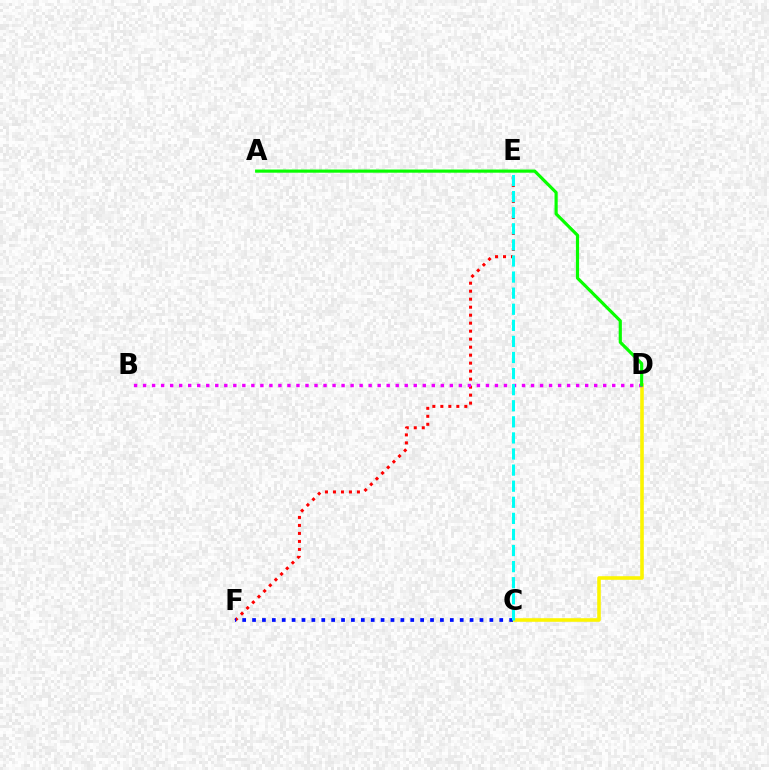{('C', 'D'): [{'color': '#fcf500', 'line_style': 'solid', 'thickness': 2.58}], ('E', 'F'): [{'color': '#ff0000', 'line_style': 'dotted', 'thickness': 2.17}], ('C', 'F'): [{'color': '#0010ff', 'line_style': 'dotted', 'thickness': 2.69}], ('B', 'D'): [{'color': '#ee00ff', 'line_style': 'dotted', 'thickness': 2.45}], ('C', 'E'): [{'color': '#00fff6', 'line_style': 'dashed', 'thickness': 2.19}], ('A', 'D'): [{'color': '#08ff00', 'line_style': 'solid', 'thickness': 2.28}]}